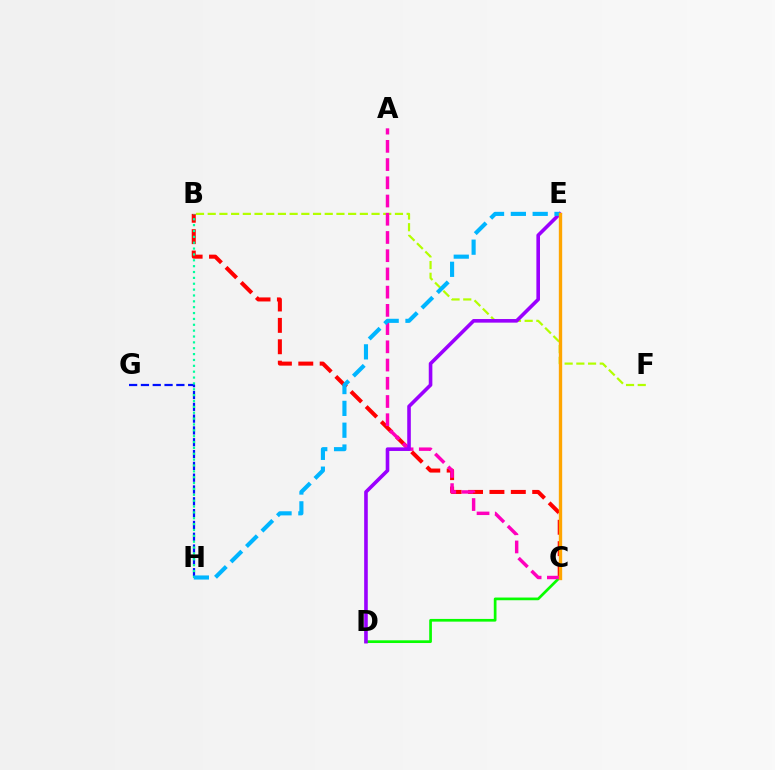{('B', 'C'): [{'color': '#ff0000', 'line_style': 'dashed', 'thickness': 2.91}], ('B', 'F'): [{'color': '#b3ff00', 'line_style': 'dashed', 'thickness': 1.59}], ('C', 'D'): [{'color': '#08ff00', 'line_style': 'solid', 'thickness': 1.95}], ('G', 'H'): [{'color': '#0010ff', 'line_style': 'dashed', 'thickness': 1.6}], ('A', 'C'): [{'color': '#ff00bd', 'line_style': 'dashed', 'thickness': 2.48}], ('D', 'E'): [{'color': '#9b00ff', 'line_style': 'solid', 'thickness': 2.6}], ('B', 'H'): [{'color': '#00ff9d', 'line_style': 'dotted', 'thickness': 1.59}], ('E', 'H'): [{'color': '#00b5ff', 'line_style': 'dashed', 'thickness': 2.97}], ('C', 'E'): [{'color': '#ffa500', 'line_style': 'solid', 'thickness': 2.41}]}